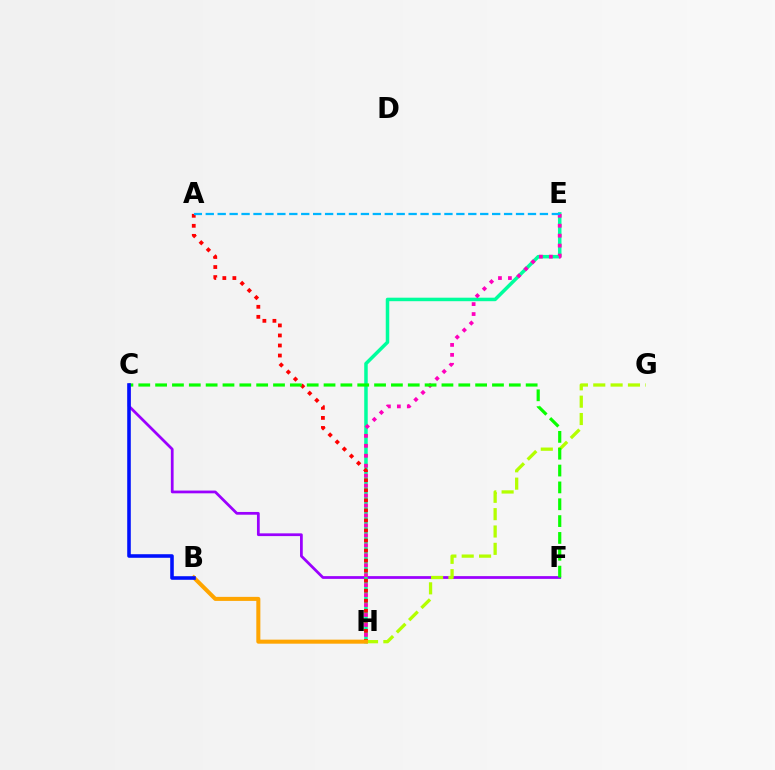{('C', 'F'): [{'color': '#9b00ff', 'line_style': 'solid', 'thickness': 1.98}, {'color': '#08ff00', 'line_style': 'dashed', 'thickness': 2.29}], ('E', 'H'): [{'color': '#00ff9d', 'line_style': 'solid', 'thickness': 2.52}, {'color': '#ff00bd', 'line_style': 'dotted', 'thickness': 2.7}], ('G', 'H'): [{'color': '#b3ff00', 'line_style': 'dashed', 'thickness': 2.36}], ('A', 'H'): [{'color': '#ff0000', 'line_style': 'dotted', 'thickness': 2.73}], ('A', 'E'): [{'color': '#00b5ff', 'line_style': 'dashed', 'thickness': 1.62}], ('B', 'H'): [{'color': '#ffa500', 'line_style': 'solid', 'thickness': 2.91}], ('B', 'C'): [{'color': '#0010ff', 'line_style': 'solid', 'thickness': 2.57}]}